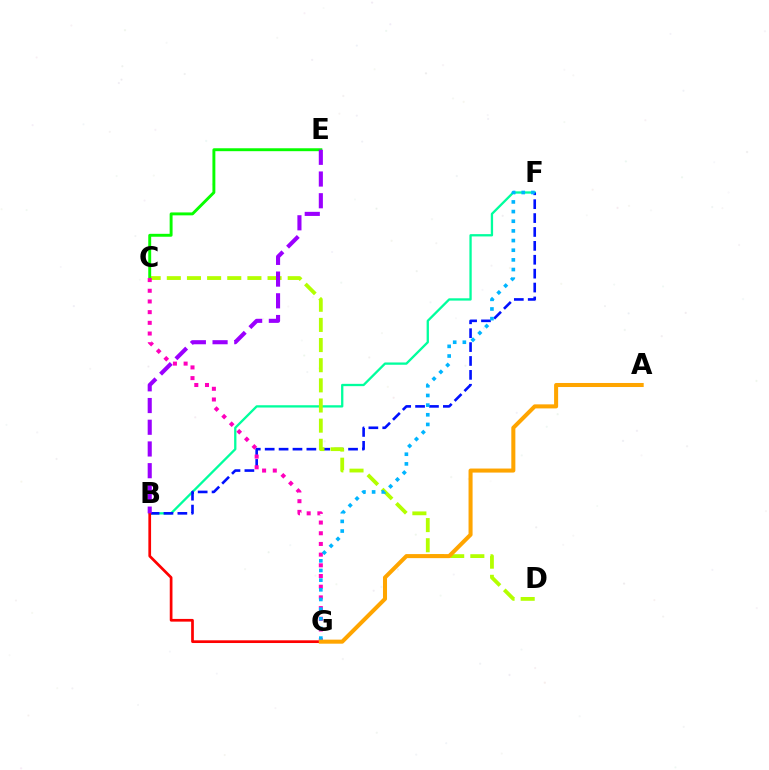{('B', 'F'): [{'color': '#00ff9d', 'line_style': 'solid', 'thickness': 1.66}, {'color': '#0010ff', 'line_style': 'dashed', 'thickness': 1.89}], ('C', 'D'): [{'color': '#b3ff00', 'line_style': 'dashed', 'thickness': 2.74}], ('C', 'E'): [{'color': '#08ff00', 'line_style': 'solid', 'thickness': 2.1}], ('B', 'G'): [{'color': '#ff0000', 'line_style': 'solid', 'thickness': 1.95}], ('C', 'G'): [{'color': '#ff00bd', 'line_style': 'dotted', 'thickness': 2.9}], ('F', 'G'): [{'color': '#00b5ff', 'line_style': 'dotted', 'thickness': 2.62}], ('A', 'G'): [{'color': '#ffa500', 'line_style': 'solid', 'thickness': 2.91}], ('B', 'E'): [{'color': '#9b00ff', 'line_style': 'dashed', 'thickness': 2.95}]}